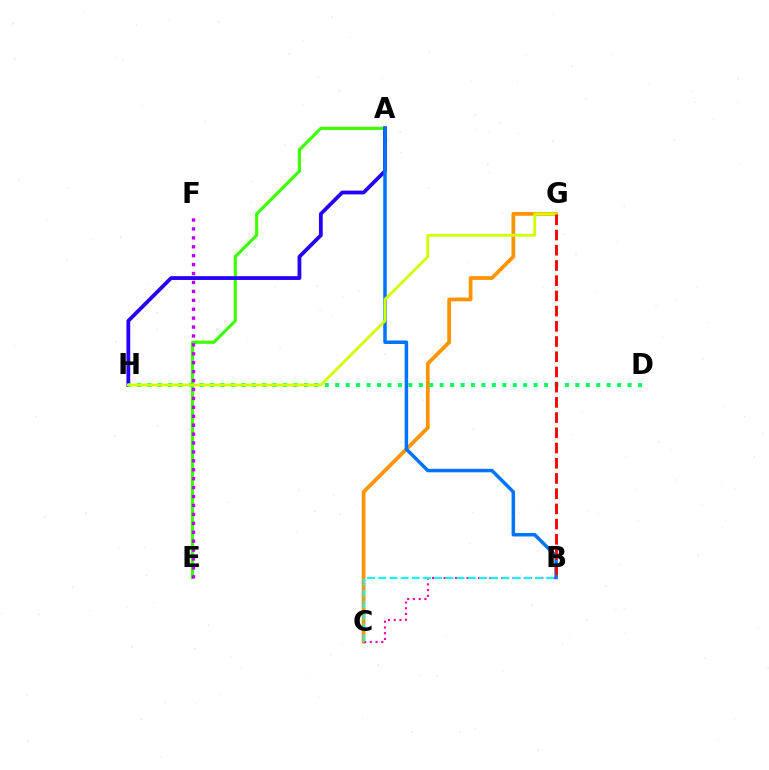{('C', 'G'): [{'color': '#ff9400', 'line_style': 'solid', 'thickness': 2.7}], ('A', 'E'): [{'color': '#3dff00', 'line_style': 'solid', 'thickness': 2.29}], ('A', 'H'): [{'color': '#2500ff', 'line_style': 'solid', 'thickness': 2.73}], ('E', 'F'): [{'color': '#b900ff', 'line_style': 'dotted', 'thickness': 2.42}], ('D', 'H'): [{'color': '#00ff5c', 'line_style': 'dotted', 'thickness': 2.84}], ('A', 'B'): [{'color': '#0074ff', 'line_style': 'solid', 'thickness': 2.52}], ('B', 'C'): [{'color': '#ff00ac', 'line_style': 'dotted', 'thickness': 1.56}, {'color': '#00fff6', 'line_style': 'dashed', 'thickness': 1.52}], ('G', 'H'): [{'color': '#d1ff00', 'line_style': 'solid', 'thickness': 2.02}], ('B', 'G'): [{'color': '#ff0000', 'line_style': 'dashed', 'thickness': 2.07}]}